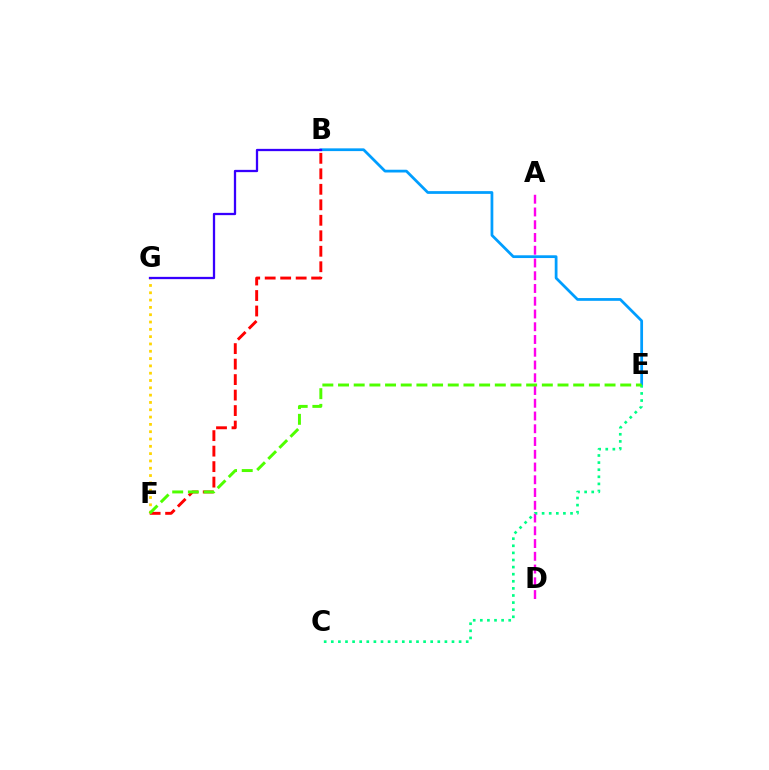{('F', 'G'): [{'color': '#ffd500', 'line_style': 'dotted', 'thickness': 1.99}], ('B', 'E'): [{'color': '#009eff', 'line_style': 'solid', 'thickness': 1.98}], ('A', 'D'): [{'color': '#ff00ed', 'line_style': 'dashed', 'thickness': 1.73}], ('B', 'G'): [{'color': '#3700ff', 'line_style': 'solid', 'thickness': 1.64}], ('B', 'F'): [{'color': '#ff0000', 'line_style': 'dashed', 'thickness': 2.1}], ('C', 'E'): [{'color': '#00ff86', 'line_style': 'dotted', 'thickness': 1.93}], ('E', 'F'): [{'color': '#4fff00', 'line_style': 'dashed', 'thickness': 2.13}]}